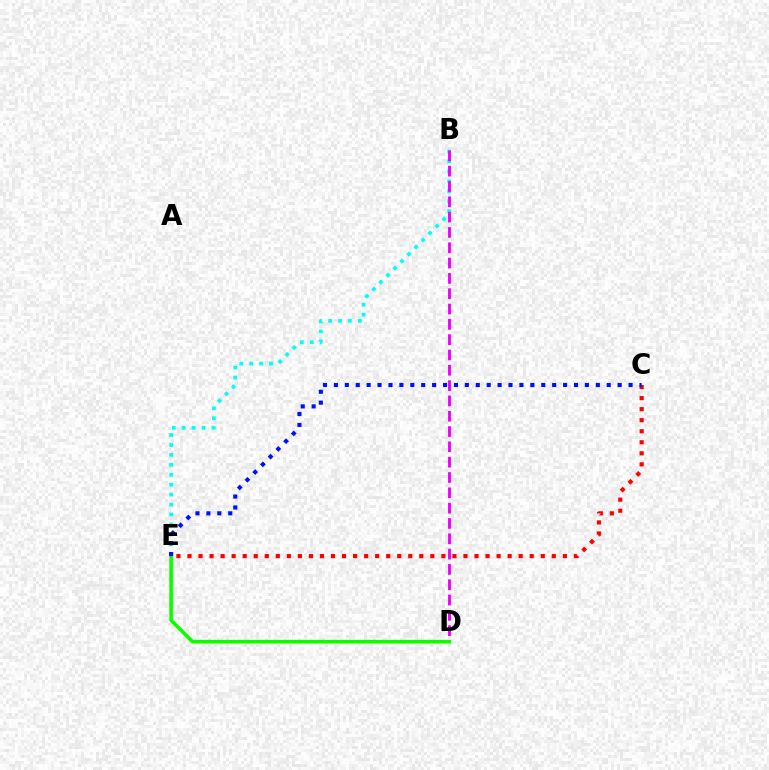{('B', 'E'): [{'color': '#00fff6', 'line_style': 'dotted', 'thickness': 2.7}], ('D', 'E'): [{'color': '#fcf500', 'line_style': 'dashed', 'thickness': 2.19}, {'color': '#08ff00', 'line_style': 'solid', 'thickness': 2.56}], ('B', 'D'): [{'color': '#ee00ff', 'line_style': 'dashed', 'thickness': 2.08}], ('C', 'E'): [{'color': '#ff0000', 'line_style': 'dotted', 'thickness': 3.0}, {'color': '#0010ff', 'line_style': 'dotted', 'thickness': 2.97}]}